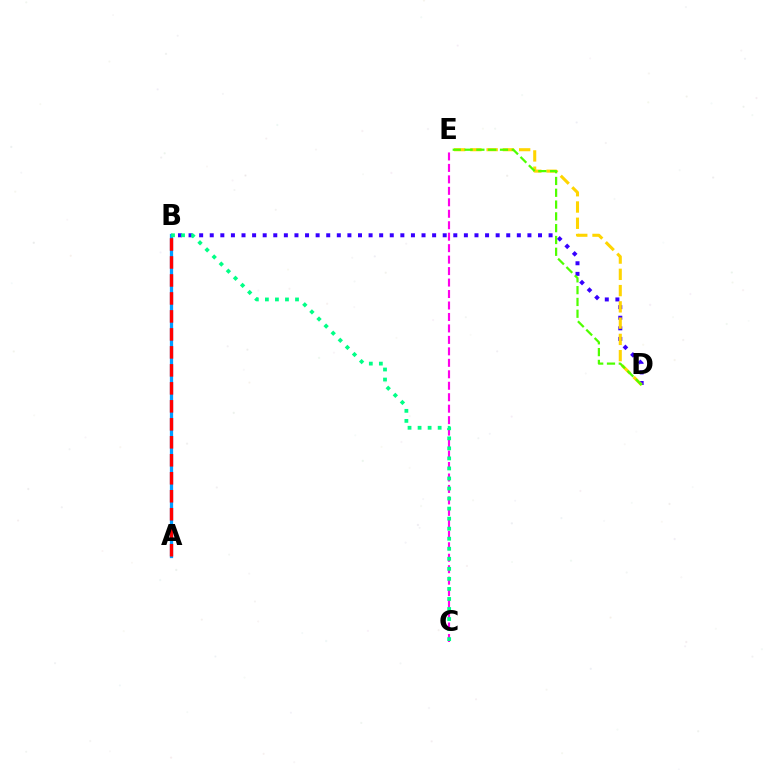{('A', 'B'): [{'color': '#009eff', 'line_style': 'solid', 'thickness': 2.34}, {'color': '#ff0000', 'line_style': 'dashed', 'thickness': 2.44}], ('B', 'D'): [{'color': '#3700ff', 'line_style': 'dotted', 'thickness': 2.88}], ('D', 'E'): [{'color': '#ffd500', 'line_style': 'dashed', 'thickness': 2.21}, {'color': '#4fff00', 'line_style': 'dashed', 'thickness': 1.6}], ('C', 'E'): [{'color': '#ff00ed', 'line_style': 'dashed', 'thickness': 1.56}], ('B', 'C'): [{'color': '#00ff86', 'line_style': 'dotted', 'thickness': 2.73}]}